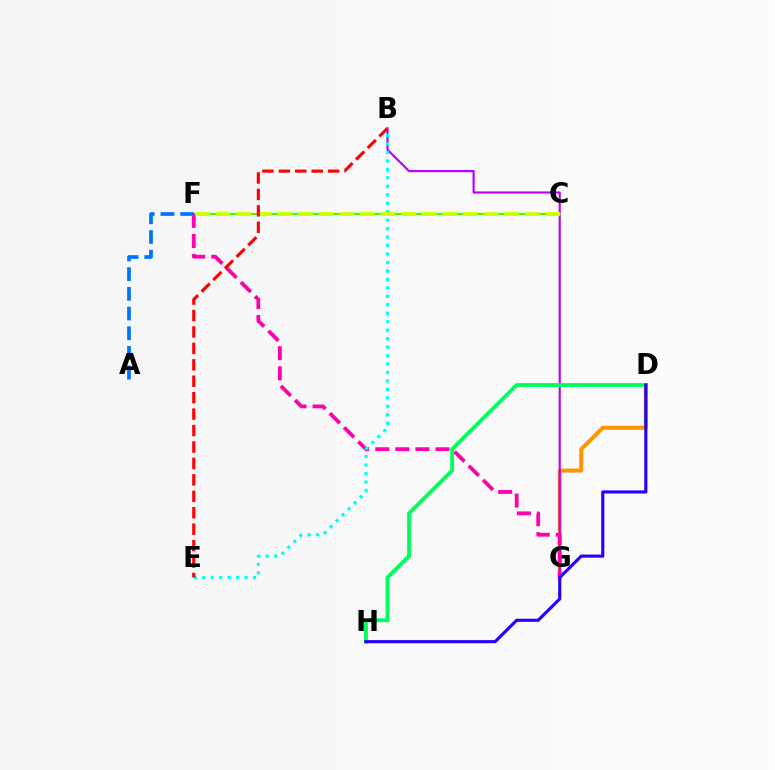{('D', 'G'): [{'color': '#ff9400', 'line_style': 'solid', 'thickness': 2.86}], ('B', 'G'): [{'color': '#b900ff', 'line_style': 'solid', 'thickness': 1.55}], ('C', 'F'): [{'color': '#3dff00', 'line_style': 'solid', 'thickness': 1.51}, {'color': '#d1ff00', 'line_style': 'dashed', 'thickness': 2.8}], ('F', 'G'): [{'color': '#ff00ac', 'line_style': 'dashed', 'thickness': 2.73}], ('A', 'F'): [{'color': '#0074ff', 'line_style': 'dashed', 'thickness': 2.68}], ('D', 'H'): [{'color': '#00ff5c', 'line_style': 'solid', 'thickness': 2.76}, {'color': '#2500ff', 'line_style': 'solid', 'thickness': 2.25}], ('B', 'E'): [{'color': '#00fff6', 'line_style': 'dotted', 'thickness': 2.3}, {'color': '#ff0000', 'line_style': 'dashed', 'thickness': 2.23}]}